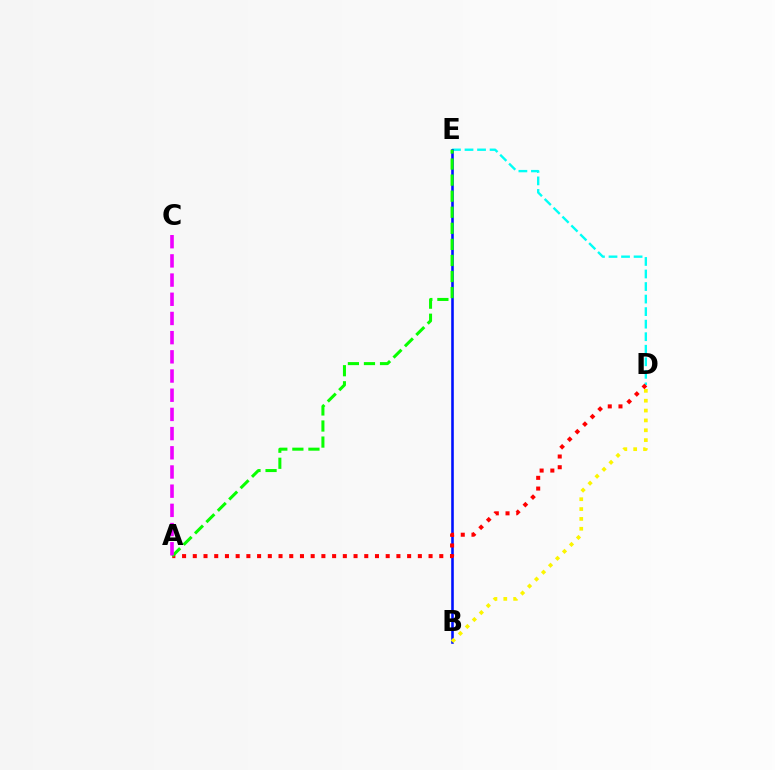{('D', 'E'): [{'color': '#00fff6', 'line_style': 'dashed', 'thickness': 1.7}], ('B', 'E'): [{'color': '#0010ff', 'line_style': 'solid', 'thickness': 1.87}], ('A', 'D'): [{'color': '#ff0000', 'line_style': 'dotted', 'thickness': 2.91}], ('A', 'E'): [{'color': '#08ff00', 'line_style': 'dashed', 'thickness': 2.18}], ('B', 'D'): [{'color': '#fcf500', 'line_style': 'dotted', 'thickness': 2.68}], ('A', 'C'): [{'color': '#ee00ff', 'line_style': 'dashed', 'thickness': 2.61}]}